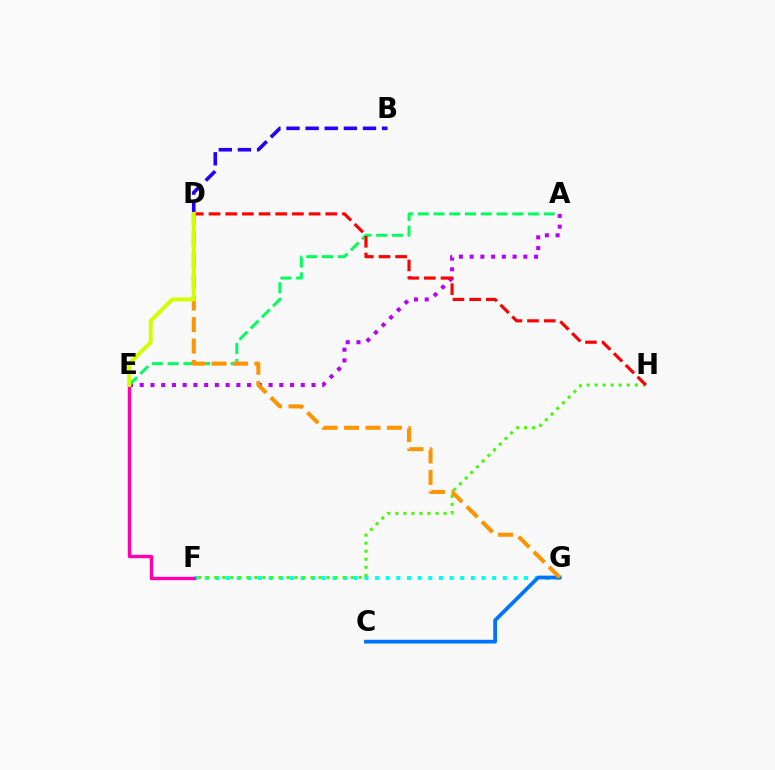{('A', 'E'): [{'color': '#b900ff', 'line_style': 'dotted', 'thickness': 2.92}, {'color': '#00ff5c', 'line_style': 'dashed', 'thickness': 2.14}], ('F', 'G'): [{'color': '#00fff6', 'line_style': 'dotted', 'thickness': 2.89}], ('C', 'G'): [{'color': '#0074ff', 'line_style': 'solid', 'thickness': 2.7}], ('E', 'F'): [{'color': '#ff00ac', 'line_style': 'solid', 'thickness': 2.43}], ('F', 'H'): [{'color': '#3dff00', 'line_style': 'dotted', 'thickness': 2.18}], ('B', 'D'): [{'color': '#2500ff', 'line_style': 'dashed', 'thickness': 2.6}], ('D', 'G'): [{'color': '#ff9400', 'line_style': 'dashed', 'thickness': 2.91}], ('D', 'H'): [{'color': '#ff0000', 'line_style': 'dashed', 'thickness': 2.27}], ('D', 'E'): [{'color': '#d1ff00', 'line_style': 'solid', 'thickness': 2.84}]}